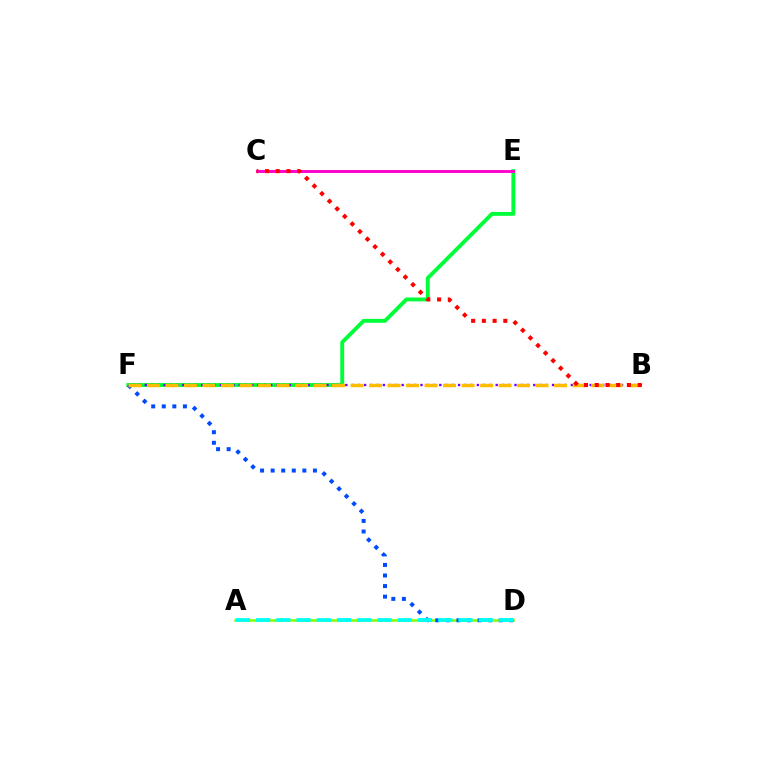{('E', 'F'): [{'color': '#00ff39', 'line_style': 'solid', 'thickness': 2.8}], ('B', 'F'): [{'color': '#7200ff', 'line_style': 'dotted', 'thickness': 1.7}, {'color': '#ffbd00', 'line_style': 'dashed', 'thickness': 2.51}], ('A', 'D'): [{'color': '#84ff00', 'line_style': 'solid', 'thickness': 1.83}, {'color': '#00fff6', 'line_style': 'dashed', 'thickness': 2.75}], ('D', 'F'): [{'color': '#004bff', 'line_style': 'dotted', 'thickness': 2.87}], ('C', 'E'): [{'color': '#ff00cf', 'line_style': 'solid', 'thickness': 2.1}], ('B', 'C'): [{'color': '#ff0000', 'line_style': 'dotted', 'thickness': 2.91}]}